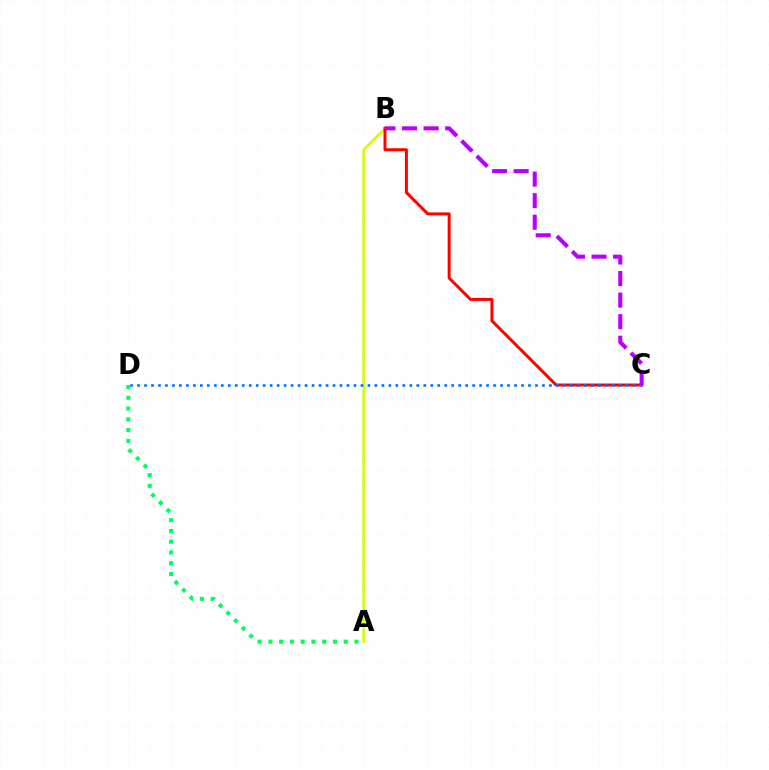{('A', 'B'): [{'color': '#d1ff00', 'line_style': 'solid', 'thickness': 1.83}], ('B', 'C'): [{'color': '#ff0000', 'line_style': 'solid', 'thickness': 2.15}, {'color': '#b900ff', 'line_style': 'dashed', 'thickness': 2.93}], ('C', 'D'): [{'color': '#0074ff', 'line_style': 'dotted', 'thickness': 1.9}], ('A', 'D'): [{'color': '#00ff5c', 'line_style': 'dotted', 'thickness': 2.93}]}